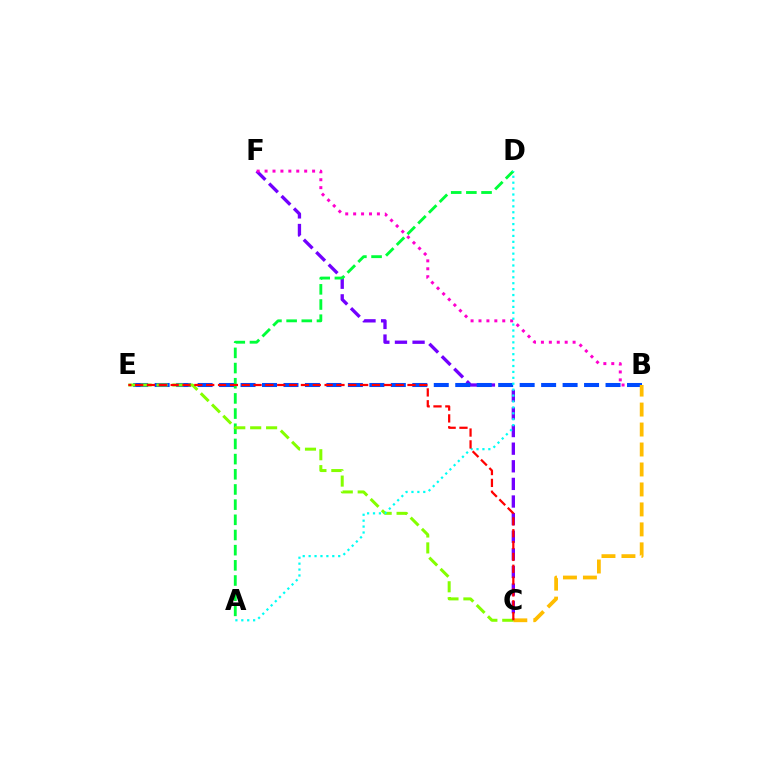{('C', 'F'): [{'color': '#7200ff', 'line_style': 'dashed', 'thickness': 2.39}], ('B', 'F'): [{'color': '#ff00cf', 'line_style': 'dotted', 'thickness': 2.15}], ('B', 'E'): [{'color': '#004bff', 'line_style': 'dashed', 'thickness': 2.92}], ('B', 'C'): [{'color': '#ffbd00', 'line_style': 'dashed', 'thickness': 2.71}], ('A', 'D'): [{'color': '#00ff39', 'line_style': 'dashed', 'thickness': 2.06}, {'color': '#00fff6', 'line_style': 'dotted', 'thickness': 1.61}], ('C', 'E'): [{'color': '#84ff00', 'line_style': 'dashed', 'thickness': 2.16}, {'color': '#ff0000', 'line_style': 'dashed', 'thickness': 1.61}]}